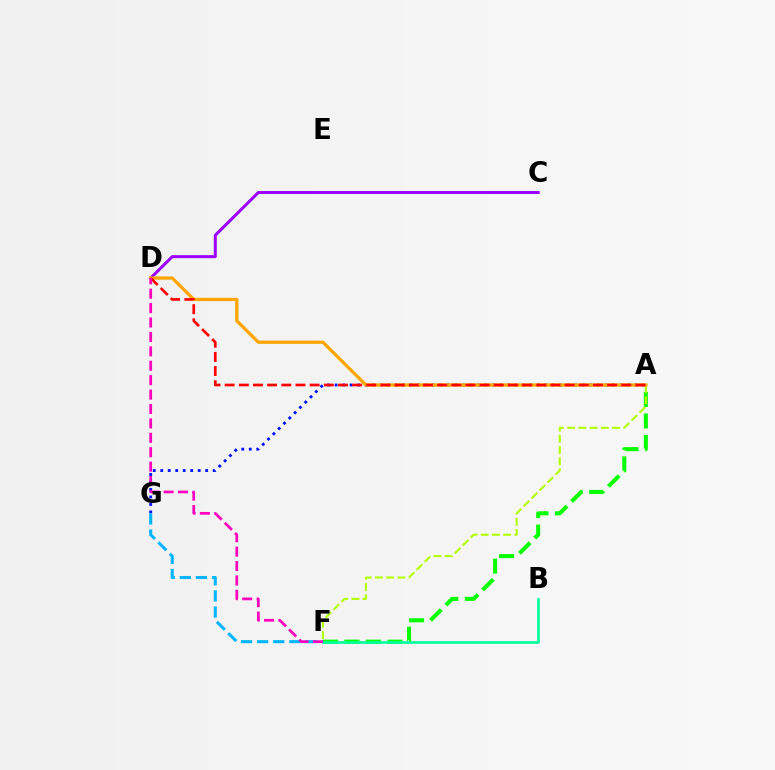{('A', 'F'): [{'color': '#08ff00', 'line_style': 'dashed', 'thickness': 2.92}, {'color': '#b3ff00', 'line_style': 'dashed', 'thickness': 1.52}], ('A', 'G'): [{'color': '#0010ff', 'line_style': 'dotted', 'thickness': 2.03}], ('C', 'D'): [{'color': '#9b00ff', 'line_style': 'solid', 'thickness': 2.16}], ('F', 'G'): [{'color': '#00b5ff', 'line_style': 'dashed', 'thickness': 2.19}], ('B', 'F'): [{'color': '#00ff9d', 'line_style': 'solid', 'thickness': 1.9}], ('A', 'D'): [{'color': '#ffa500', 'line_style': 'solid', 'thickness': 2.34}, {'color': '#ff0000', 'line_style': 'dashed', 'thickness': 1.92}], ('D', 'F'): [{'color': '#ff00bd', 'line_style': 'dashed', 'thickness': 1.96}]}